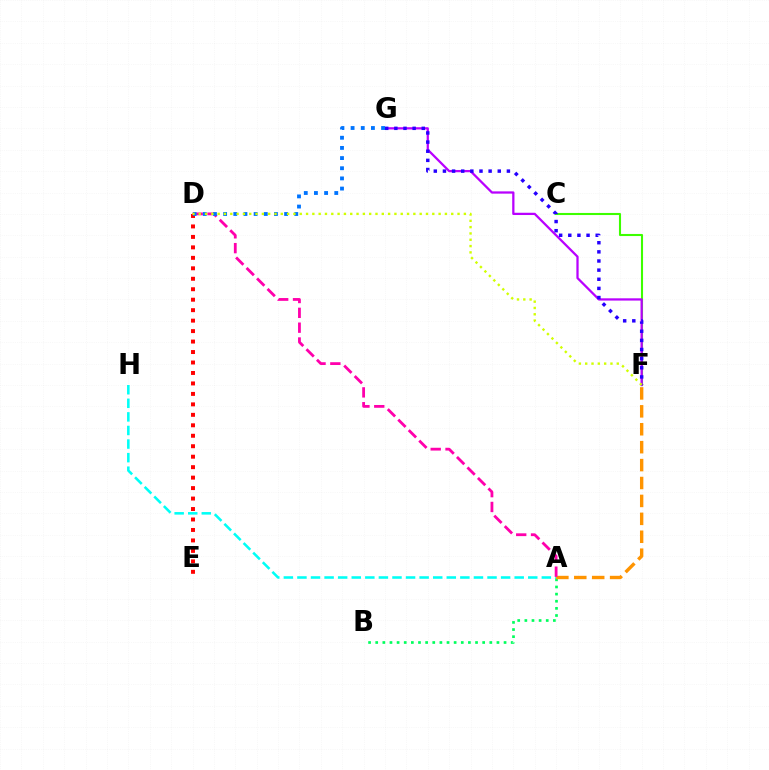{('C', 'F'): [{'color': '#3dff00', 'line_style': 'solid', 'thickness': 1.51}], ('D', 'E'): [{'color': '#ff0000', 'line_style': 'dotted', 'thickness': 2.84}], ('F', 'G'): [{'color': '#b900ff', 'line_style': 'solid', 'thickness': 1.63}, {'color': '#2500ff', 'line_style': 'dotted', 'thickness': 2.48}], ('A', 'H'): [{'color': '#00fff6', 'line_style': 'dashed', 'thickness': 1.84}], ('A', 'B'): [{'color': '#00ff5c', 'line_style': 'dotted', 'thickness': 1.94}], ('A', 'F'): [{'color': '#ff9400', 'line_style': 'dashed', 'thickness': 2.43}], ('A', 'D'): [{'color': '#ff00ac', 'line_style': 'dashed', 'thickness': 2.01}], ('D', 'G'): [{'color': '#0074ff', 'line_style': 'dotted', 'thickness': 2.76}], ('D', 'F'): [{'color': '#d1ff00', 'line_style': 'dotted', 'thickness': 1.72}]}